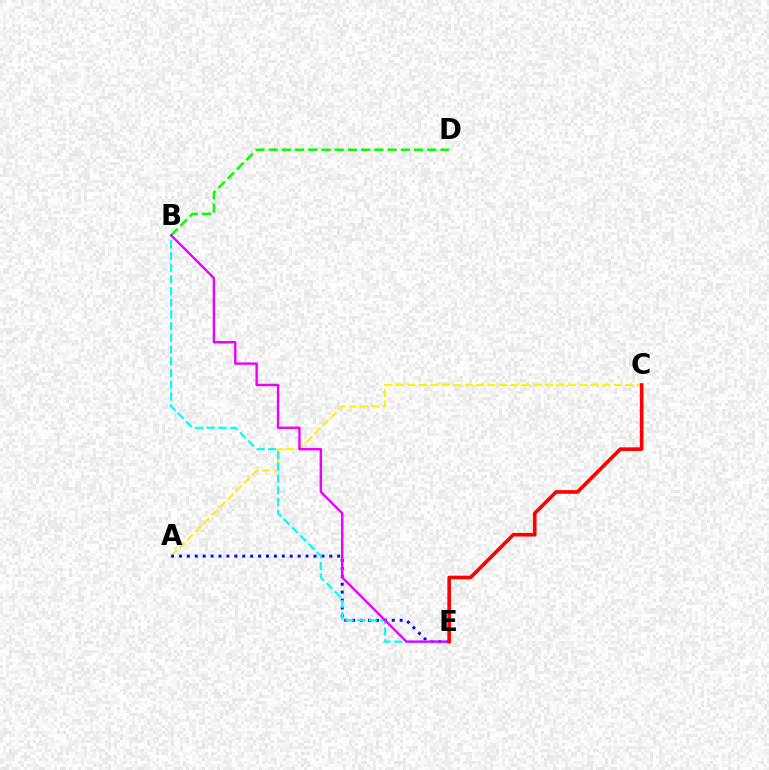{('A', 'C'): [{'color': '#fcf500', 'line_style': 'dashed', 'thickness': 1.56}], ('A', 'E'): [{'color': '#0010ff', 'line_style': 'dotted', 'thickness': 2.15}], ('B', 'D'): [{'color': '#08ff00', 'line_style': 'dashed', 'thickness': 1.8}], ('B', 'E'): [{'color': '#00fff6', 'line_style': 'dashed', 'thickness': 1.59}, {'color': '#ee00ff', 'line_style': 'solid', 'thickness': 1.74}], ('C', 'E'): [{'color': '#ff0000', 'line_style': 'solid', 'thickness': 2.62}]}